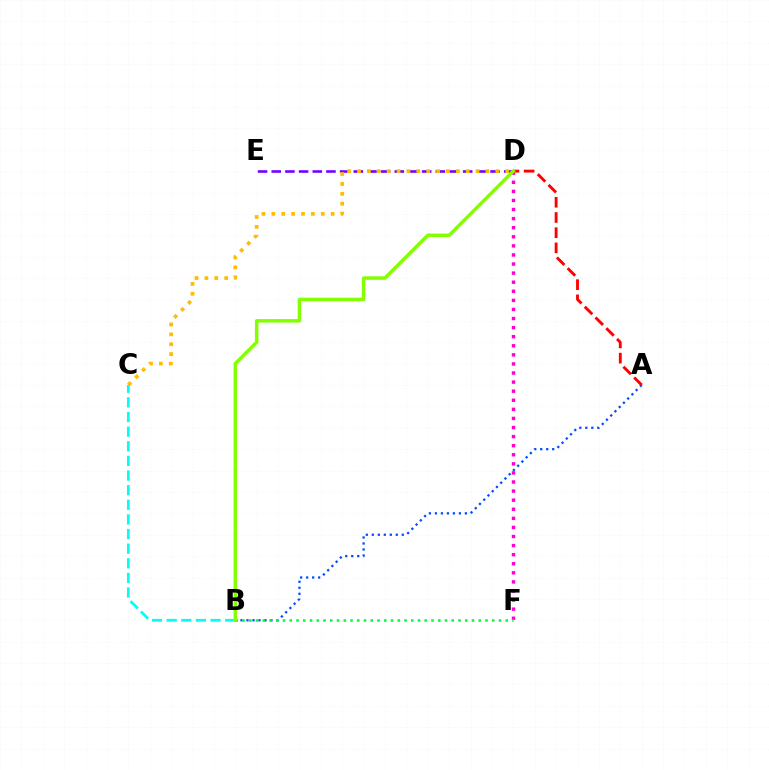{('D', 'E'): [{'color': '#7200ff', 'line_style': 'dashed', 'thickness': 1.86}], ('D', 'F'): [{'color': '#ff00cf', 'line_style': 'dotted', 'thickness': 2.47}], ('A', 'B'): [{'color': '#004bff', 'line_style': 'dotted', 'thickness': 1.63}], ('B', 'C'): [{'color': '#00fff6', 'line_style': 'dashed', 'thickness': 1.99}], ('C', 'D'): [{'color': '#ffbd00', 'line_style': 'dotted', 'thickness': 2.68}], ('B', 'F'): [{'color': '#00ff39', 'line_style': 'dotted', 'thickness': 1.83}], ('A', 'D'): [{'color': '#ff0000', 'line_style': 'dashed', 'thickness': 2.07}], ('B', 'D'): [{'color': '#84ff00', 'line_style': 'solid', 'thickness': 2.51}]}